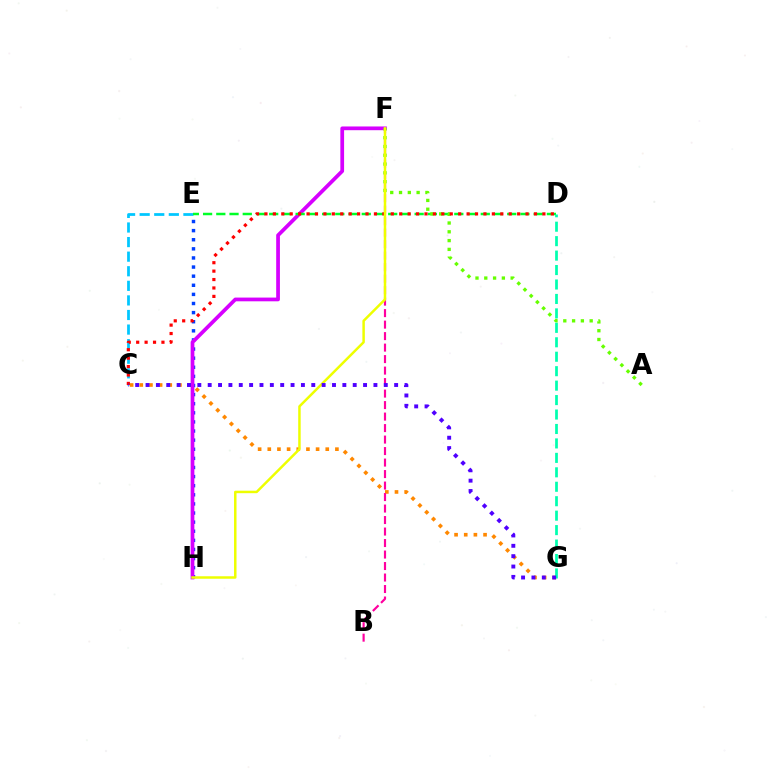{('C', 'G'): [{'color': '#ff8800', 'line_style': 'dotted', 'thickness': 2.63}, {'color': '#4f00ff', 'line_style': 'dotted', 'thickness': 2.81}], ('B', 'F'): [{'color': '#ff00a0', 'line_style': 'dashed', 'thickness': 1.56}], ('C', 'E'): [{'color': '#00c7ff', 'line_style': 'dashed', 'thickness': 1.98}], ('E', 'H'): [{'color': '#003fff', 'line_style': 'dotted', 'thickness': 2.48}], ('F', 'H'): [{'color': '#d600ff', 'line_style': 'solid', 'thickness': 2.69}, {'color': '#eeff00', 'line_style': 'solid', 'thickness': 1.79}], ('D', 'E'): [{'color': '#00ff27', 'line_style': 'dashed', 'thickness': 1.8}], ('A', 'F'): [{'color': '#66ff00', 'line_style': 'dotted', 'thickness': 2.39}], ('C', 'D'): [{'color': '#ff0000', 'line_style': 'dotted', 'thickness': 2.29}], ('D', 'G'): [{'color': '#00ffaf', 'line_style': 'dashed', 'thickness': 1.96}]}